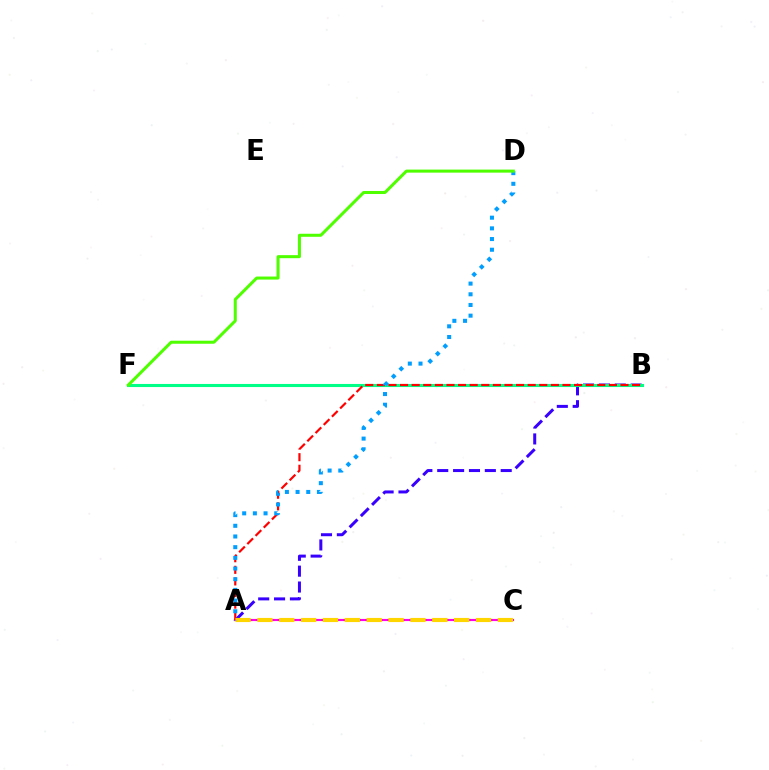{('A', 'B'): [{'color': '#3700ff', 'line_style': 'dashed', 'thickness': 2.16}, {'color': '#ff0000', 'line_style': 'dashed', 'thickness': 1.58}], ('B', 'F'): [{'color': '#00ff86', 'line_style': 'solid', 'thickness': 2.22}], ('A', 'C'): [{'color': '#ff00ed', 'line_style': 'solid', 'thickness': 1.54}, {'color': '#ffd500', 'line_style': 'dashed', 'thickness': 2.97}], ('A', 'D'): [{'color': '#009eff', 'line_style': 'dotted', 'thickness': 2.9}], ('D', 'F'): [{'color': '#4fff00', 'line_style': 'solid', 'thickness': 2.18}]}